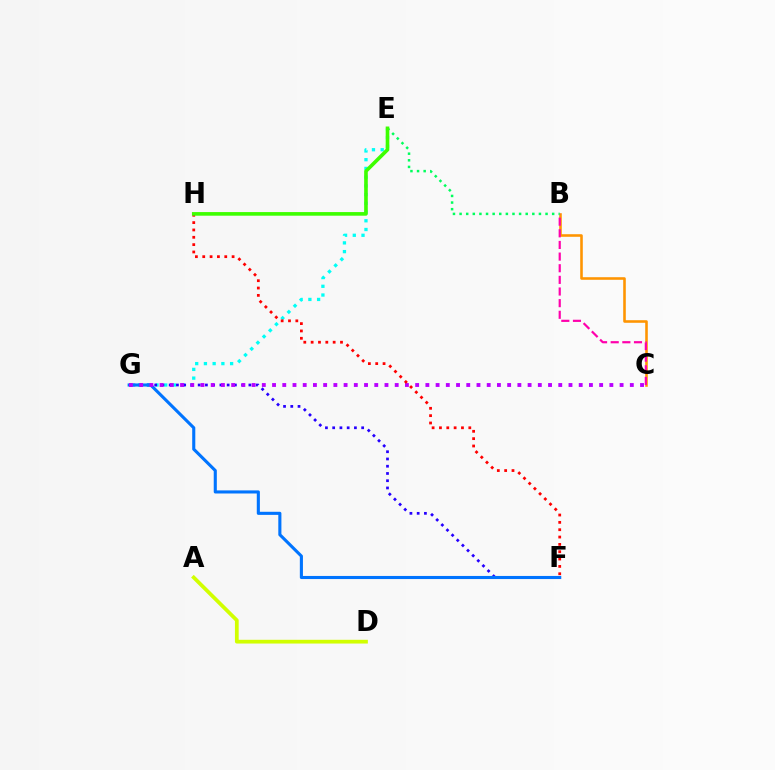{('E', 'G'): [{'color': '#00fff6', 'line_style': 'dotted', 'thickness': 2.37}], ('B', 'C'): [{'color': '#ff9400', 'line_style': 'solid', 'thickness': 1.85}, {'color': '#ff00ac', 'line_style': 'dashed', 'thickness': 1.58}], ('F', 'G'): [{'color': '#2500ff', 'line_style': 'dotted', 'thickness': 1.97}, {'color': '#0074ff', 'line_style': 'solid', 'thickness': 2.23}], ('B', 'E'): [{'color': '#00ff5c', 'line_style': 'dotted', 'thickness': 1.8}], ('A', 'D'): [{'color': '#d1ff00', 'line_style': 'solid', 'thickness': 2.69}], ('C', 'G'): [{'color': '#b900ff', 'line_style': 'dotted', 'thickness': 2.78}], ('F', 'H'): [{'color': '#ff0000', 'line_style': 'dotted', 'thickness': 1.99}], ('E', 'H'): [{'color': '#3dff00', 'line_style': 'solid', 'thickness': 2.61}]}